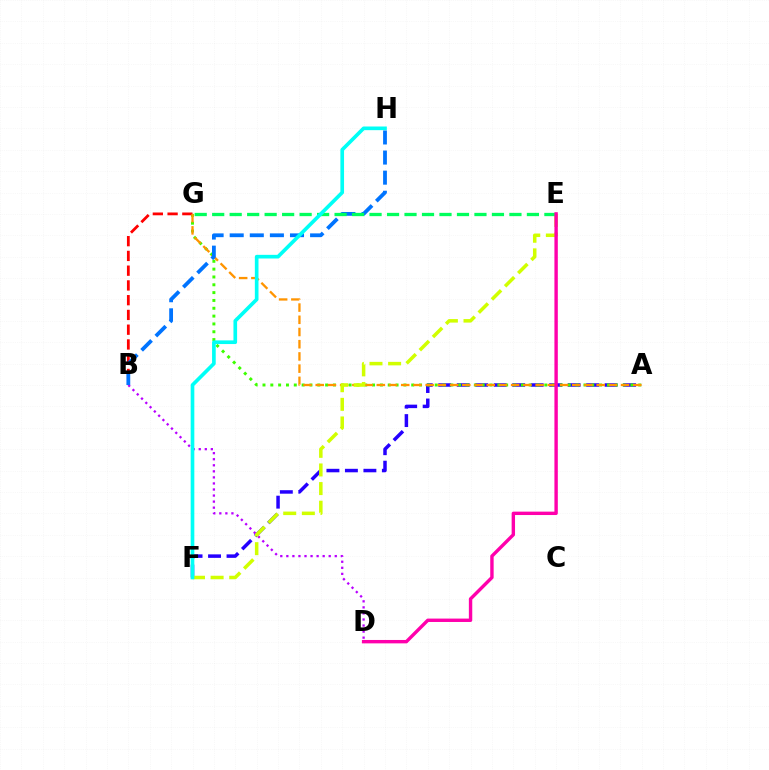{('A', 'F'): [{'color': '#2500ff', 'line_style': 'dashed', 'thickness': 2.51}], ('A', 'G'): [{'color': '#3dff00', 'line_style': 'dotted', 'thickness': 2.13}, {'color': '#ff9400', 'line_style': 'dashed', 'thickness': 1.66}], ('B', 'G'): [{'color': '#ff0000', 'line_style': 'dashed', 'thickness': 2.0}], ('B', 'D'): [{'color': '#b900ff', 'line_style': 'dotted', 'thickness': 1.64}], ('E', 'F'): [{'color': '#d1ff00', 'line_style': 'dashed', 'thickness': 2.53}], ('B', 'H'): [{'color': '#0074ff', 'line_style': 'dashed', 'thickness': 2.73}], ('E', 'G'): [{'color': '#00ff5c', 'line_style': 'dashed', 'thickness': 2.38}], ('D', 'E'): [{'color': '#ff00ac', 'line_style': 'solid', 'thickness': 2.45}], ('F', 'H'): [{'color': '#00fff6', 'line_style': 'solid', 'thickness': 2.63}]}